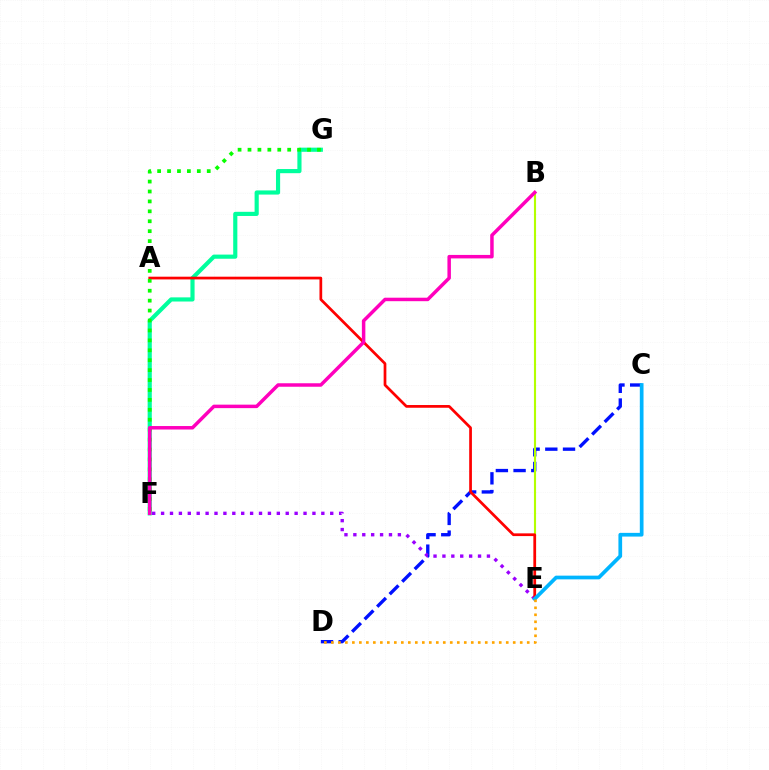{('C', 'D'): [{'color': '#0010ff', 'line_style': 'dashed', 'thickness': 2.41}], ('E', 'F'): [{'color': '#9b00ff', 'line_style': 'dotted', 'thickness': 2.42}], ('B', 'E'): [{'color': '#b3ff00', 'line_style': 'solid', 'thickness': 1.53}], ('F', 'G'): [{'color': '#00ff9d', 'line_style': 'solid', 'thickness': 2.99}, {'color': '#08ff00', 'line_style': 'dotted', 'thickness': 2.7}], ('A', 'E'): [{'color': '#ff0000', 'line_style': 'solid', 'thickness': 1.96}], ('C', 'E'): [{'color': '#00b5ff', 'line_style': 'solid', 'thickness': 2.67}], ('D', 'E'): [{'color': '#ffa500', 'line_style': 'dotted', 'thickness': 1.9}], ('B', 'F'): [{'color': '#ff00bd', 'line_style': 'solid', 'thickness': 2.51}]}